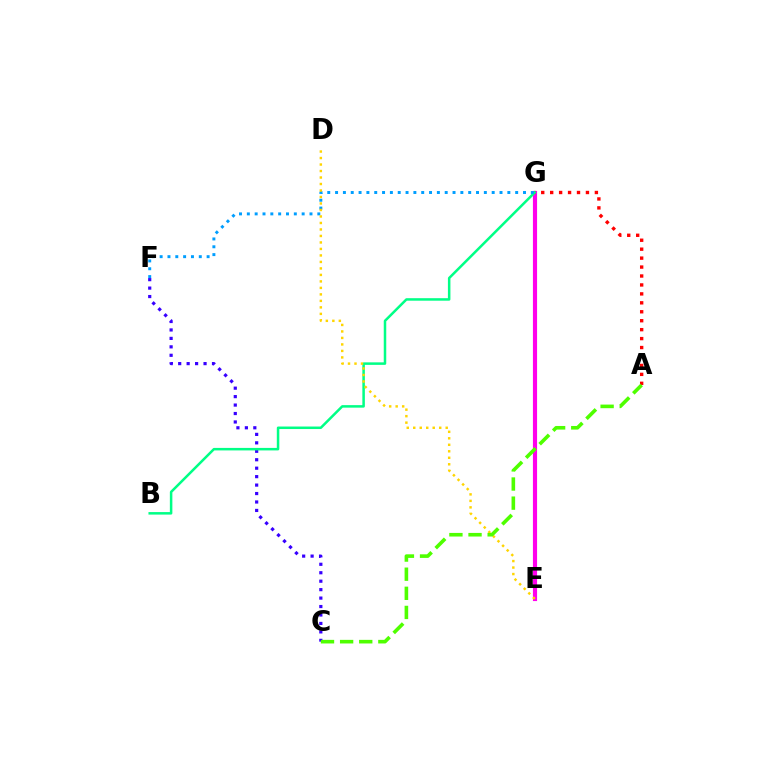{('C', 'F'): [{'color': '#3700ff', 'line_style': 'dotted', 'thickness': 2.3}], ('E', 'G'): [{'color': '#ff00ed', 'line_style': 'solid', 'thickness': 2.99}], ('A', 'G'): [{'color': '#ff0000', 'line_style': 'dotted', 'thickness': 2.43}], ('B', 'G'): [{'color': '#00ff86', 'line_style': 'solid', 'thickness': 1.81}], ('F', 'G'): [{'color': '#009eff', 'line_style': 'dotted', 'thickness': 2.13}], ('D', 'E'): [{'color': '#ffd500', 'line_style': 'dotted', 'thickness': 1.76}], ('A', 'C'): [{'color': '#4fff00', 'line_style': 'dashed', 'thickness': 2.6}]}